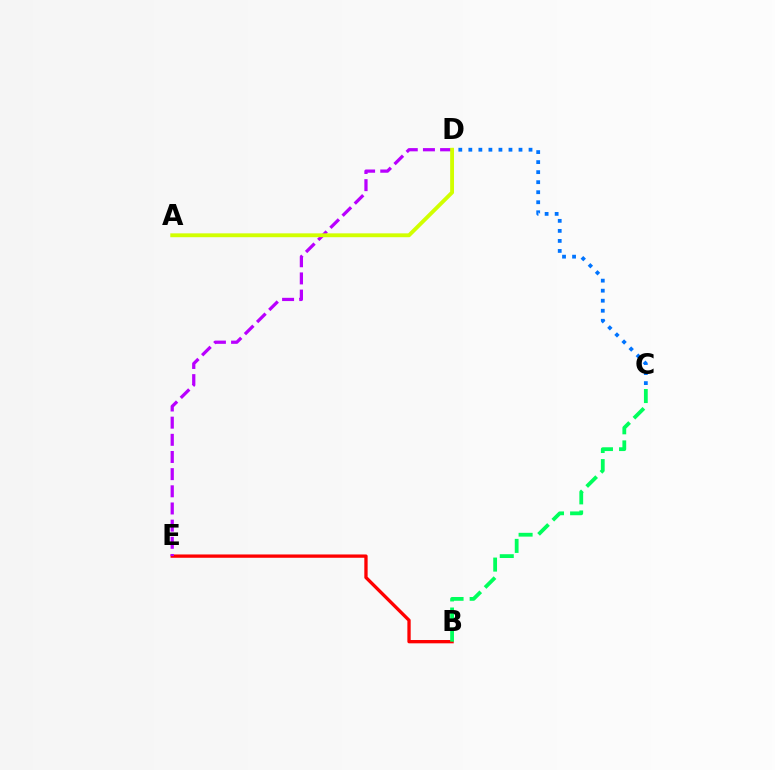{('B', 'E'): [{'color': '#ff0000', 'line_style': 'solid', 'thickness': 2.38}], ('D', 'E'): [{'color': '#b900ff', 'line_style': 'dashed', 'thickness': 2.33}], ('B', 'C'): [{'color': '#00ff5c', 'line_style': 'dashed', 'thickness': 2.73}], ('C', 'D'): [{'color': '#0074ff', 'line_style': 'dotted', 'thickness': 2.73}], ('A', 'D'): [{'color': '#d1ff00', 'line_style': 'solid', 'thickness': 2.78}]}